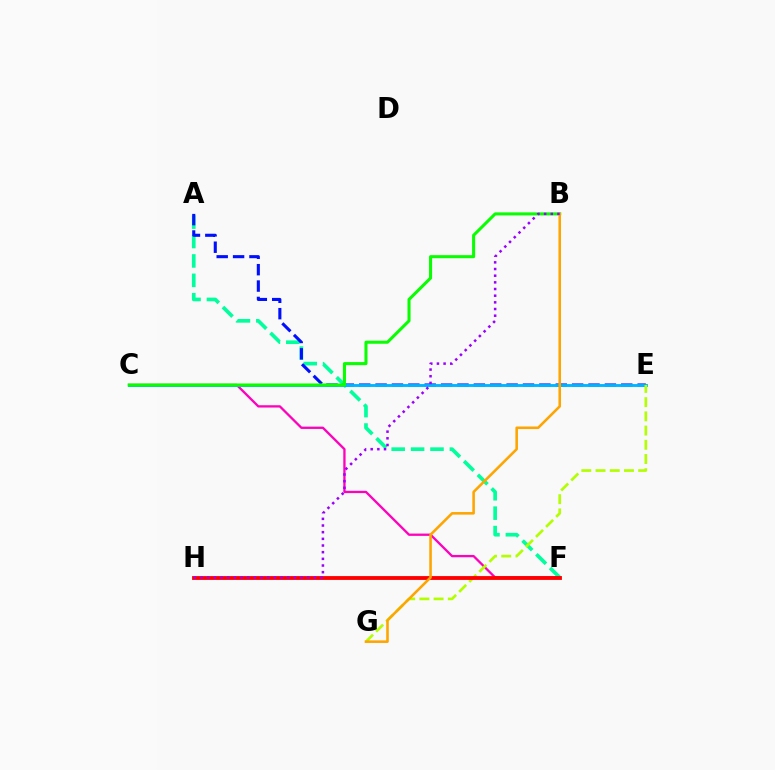{('A', 'F'): [{'color': '#00ff9d', 'line_style': 'dashed', 'thickness': 2.64}], ('A', 'E'): [{'color': '#0010ff', 'line_style': 'dashed', 'thickness': 2.23}], ('C', 'F'): [{'color': '#ff00bd', 'line_style': 'solid', 'thickness': 1.66}], ('C', 'E'): [{'color': '#00b5ff', 'line_style': 'solid', 'thickness': 2.06}], ('B', 'C'): [{'color': '#08ff00', 'line_style': 'solid', 'thickness': 2.19}], ('E', 'G'): [{'color': '#b3ff00', 'line_style': 'dashed', 'thickness': 1.93}], ('F', 'H'): [{'color': '#ff0000', 'line_style': 'solid', 'thickness': 2.76}], ('B', 'G'): [{'color': '#ffa500', 'line_style': 'solid', 'thickness': 1.85}], ('B', 'H'): [{'color': '#9b00ff', 'line_style': 'dotted', 'thickness': 1.81}]}